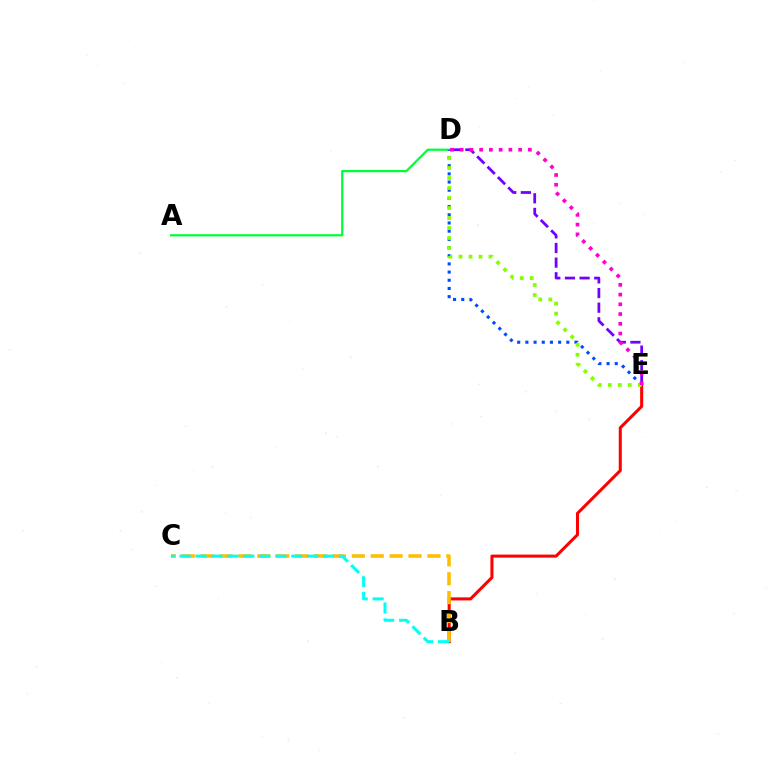{('B', 'E'): [{'color': '#ff0000', 'line_style': 'solid', 'thickness': 2.2}], ('D', 'E'): [{'color': '#7200ff', 'line_style': 'dashed', 'thickness': 1.99}, {'color': '#004bff', 'line_style': 'dotted', 'thickness': 2.22}, {'color': '#84ff00', 'line_style': 'dotted', 'thickness': 2.72}, {'color': '#ff00cf', 'line_style': 'dotted', 'thickness': 2.65}], ('A', 'D'): [{'color': '#00ff39', 'line_style': 'solid', 'thickness': 1.6}], ('B', 'C'): [{'color': '#ffbd00', 'line_style': 'dashed', 'thickness': 2.57}, {'color': '#00fff6', 'line_style': 'dashed', 'thickness': 2.17}]}